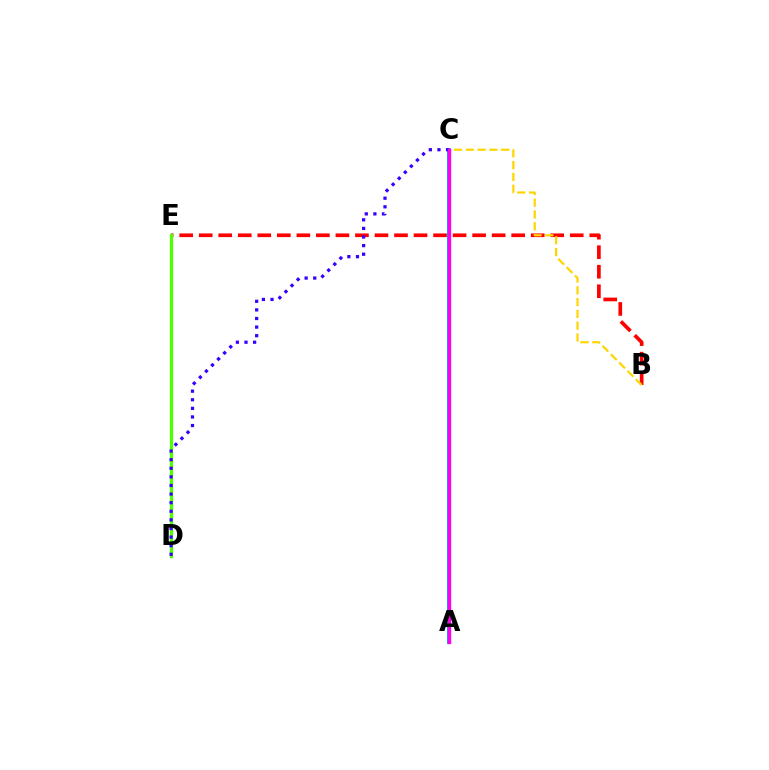{('A', 'C'): [{'color': '#009eff', 'line_style': 'solid', 'thickness': 2.83}, {'color': '#00ff86', 'line_style': 'dotted', 'thickness': 2.25}, {'color': '#ff00ed', 'line_style': 'solid', 'thickness': 2.43}], ('B', 'E'): [{'color': '#ff0000', 'line_style': 'dashed', 'thickness': 2.65}], ('D', 'E'): [{'color': '#4fff00', 'line_style': 'solid', 'thickness': 2.34}], ('C', 'D'): [{'color': '#3700ff', 'line_style': 'dotted', 'thickness': 2.34}], ('B', 'C'): [{'color': '#ffd500', 'line_style': 'dashed', 'thickness': 1.6}]}